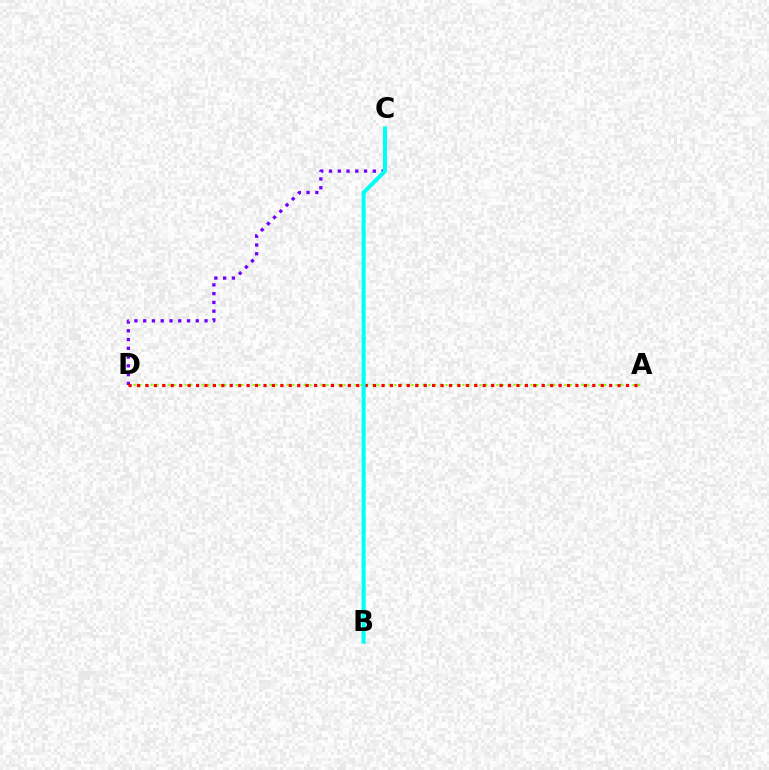{('A', 'D'): [{'color': '#84ff00', 'line_style': 'dotted', 'thickness': 1.54}, {'color': '#ff0000', 'line_style': 'dotted', 'thickness': 2.29}], ('C', 'D'): [{'color': '#7200ff', 'line_style': 'dotted', 'thickness': 2.38}], ('B', 'C'): [{'color': '#00fff6', 'line_style': 'solid', 'thickness': 2.91}]}